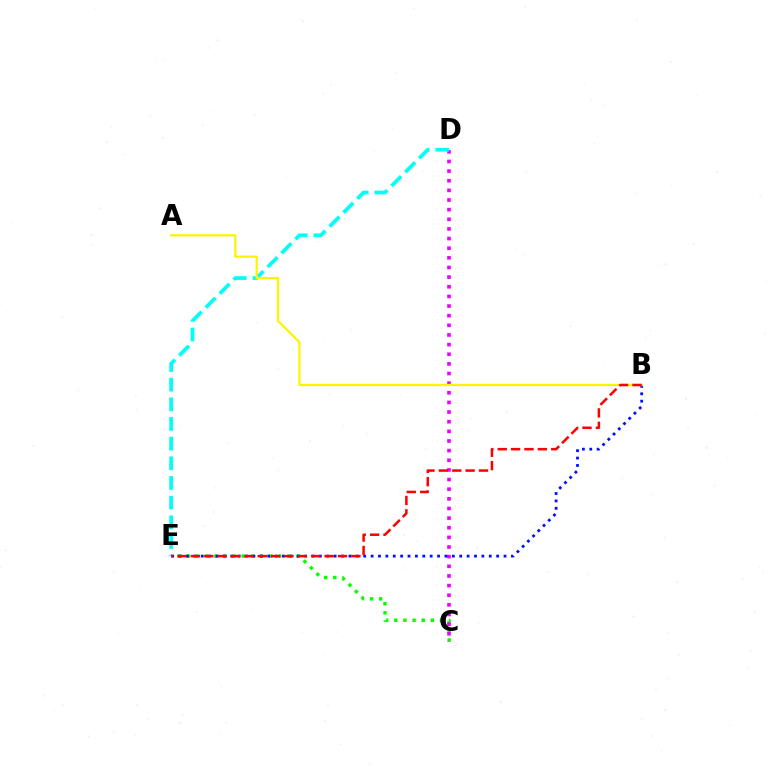{('C', 'E'): [{'color': '#08ff00', 'line_style': 'dotted', 'thickness': 2.48}], ('C', 'D'): [{'color': '#ee00ff', 'line_style': 'dotted', 'thickness': 2.62}], ('B', 'E'): [{'color': '#0010ff', 'line_style': 'dotted', 'thickness': 2.01}, {'color': '#ff0000', 'line_style': 'dashed', 'thickness': 1.82}], ('D', 'E'): [{'color': '#00fff6', 'line_style': 'dashed', 'thickness': 2.67}], ('A', 'B'): [{'color': '#fcf500', 'line_style': 'solid', 'thickness': 1.64}]}